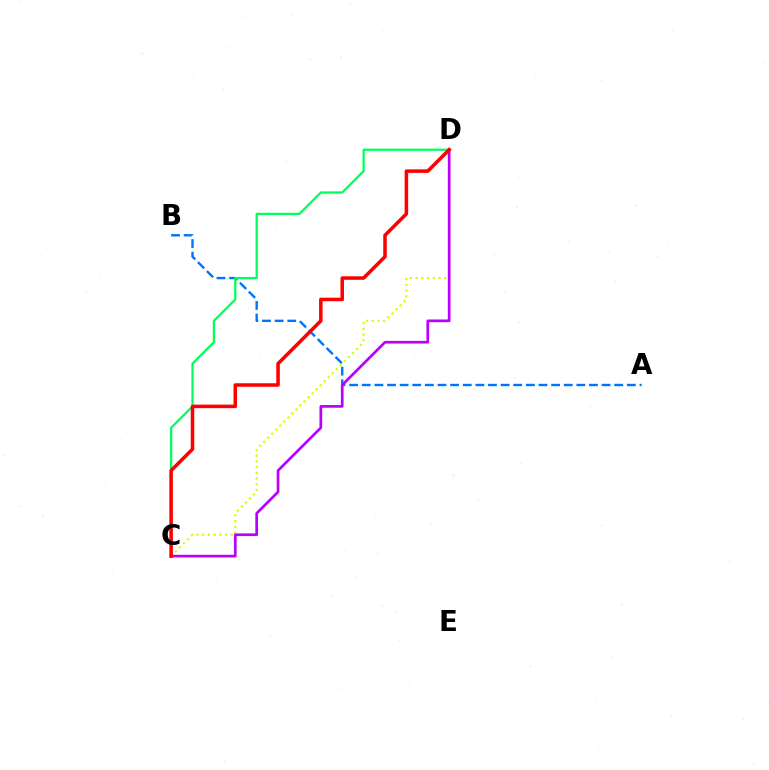{('C', 'D'): [{'color': '#d1ff00', 'line_style': 'dotted', 'thickness': 1.55}, {'color': '#00ff5c', 'line_style': 'solid', 'thickness': 1.63}, {'color': '#b900ff', 'line_style': 'solid', 'thickness': 1.94}, {'color': '#ff0000', 'line_style': 'solid', 'thickness': 2.54}], ('A', 'B'): [{'color': '#0074ff', 'line_style': 'dashed', 'thickness': 1.71}]}